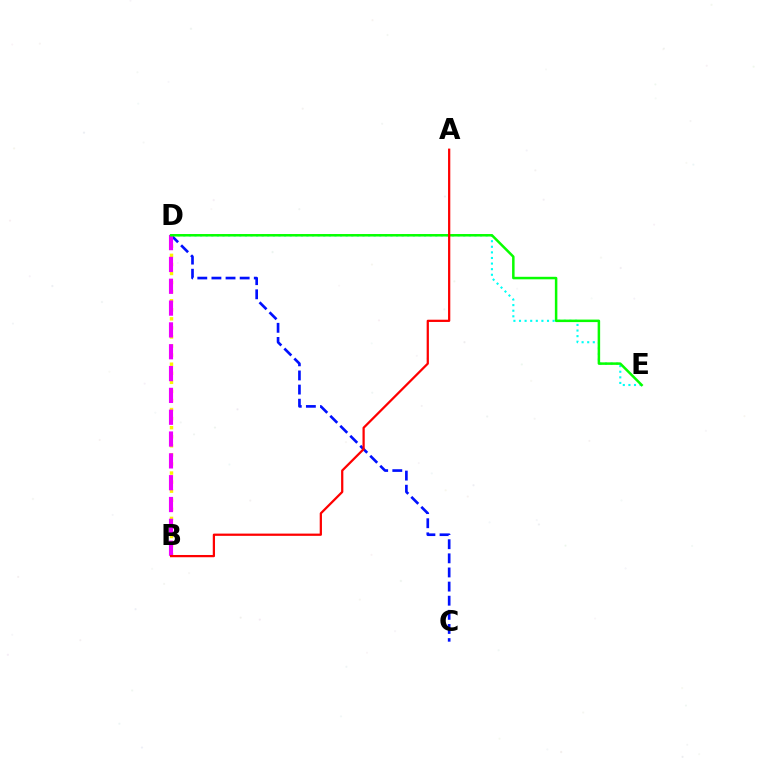{('B', 'D'): [{'color': '#fcf500', 'line_style': 'dotted', 'thickness': 2.46}, {'color': '#ee00ff', 'line_style': 'dashed', 'thickness': 2.96}], ('D', 'E'): [{'color': '#00fff6', 'line_style': 'dotted', 'thickness': 1.52}, {'color': '#08ff00', 'line_style': 'solid', 'thickness': 1.8}], ('C', 'D'): [{'color': '#0010ff', 'line_style': 'dashed', 'thickness': 1.92}], ('A', 'B'): [{'color': '#ff0000', 'line_style': 'solid', 'thickness': 1.62}]}